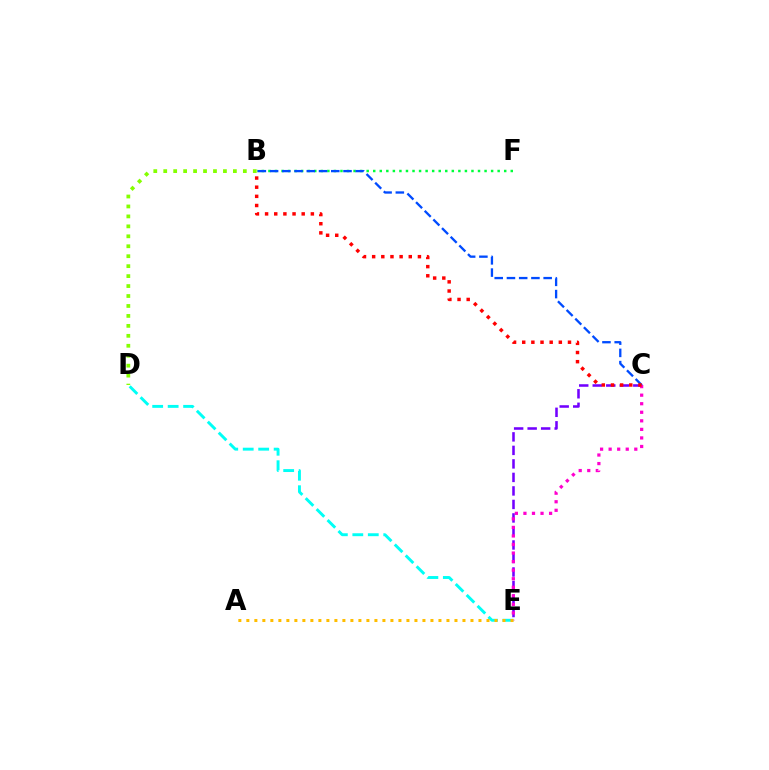{('B', 'F'): [{'color': '#00ff39', 'line_style': 'dotted', 'thickness': 1.78}], ('C', 'E'): [{'color': '#7200ff', 'line_style': 'dashed', 'thickness': 1.84}, {'color': '#ff00cf', 'line_style': 'dotted', 'thickness': 2.32}], ('D', 'E'): [{'color': '#00fff6', 'line_style': 'dashed', 'thickness': 2.1}], ('B', 'D'): [{'color': '#84ff00', 'line_style': 'dotted', 'thickness': 2.7}], ('B', 'C'): [{'color': '#004bff', 'line_style': 'dashed', 'thickness': 1.66}, {'color': '#ff0000', 'line_style': 'dotted', 'thickness': 2.49}], ('A', 'E'): [{'color': '#ffbd00', 'line_style': 'dotted', 'thickness': 2.17}]}